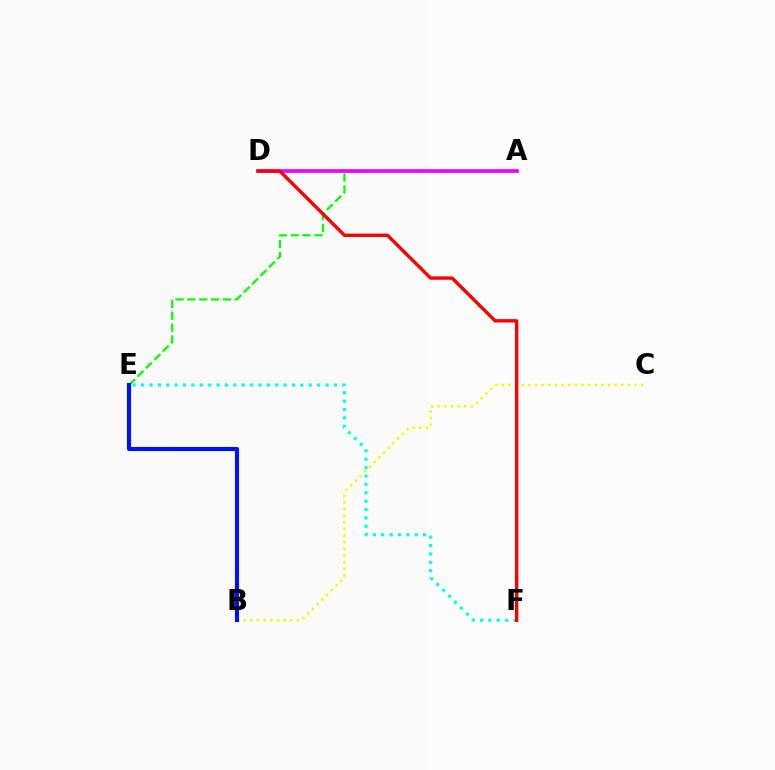{('A', 'E'): [{'color': '#08ff00', 'line_style': 'dashed', 'thickness': 1.61}], ('B', 'C'): [{'color': '#fcf500', 'line_style': 'dotted', 'thickness': 1.8}], ('B', 'E'): [{'color': '#0010ff', 'line_style': 'solid', 'thickness': 2.96}], ('E', 'F'): [{'color': '#00fff6', 'line_style': 'dotted', 'thickness': 2.28}], ('A', 'D'): [{'color': '#ee00ff', 'line_style': 'solid', 'thickness': 2.64}], ('D', 'F'): [{'color': '#ff0000', 'line_style': 'solid', 'thickness': 2.44}]}